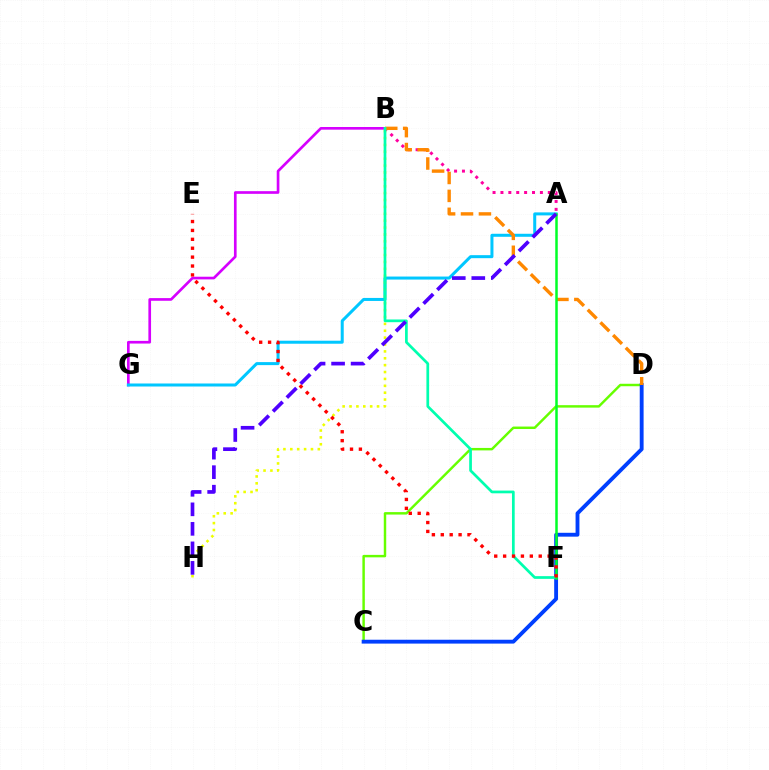{('B', 'G'): [{'color': '#d600ff', 'line_style': 'solid', 'thickness': 1.92}], ('A', 'B'): [{'color': '#ff00a0', 'line_style': 'dotted', 'thickness': 2.14}], ('C', 'D'): [{'color': '#66ff00', 'line_style': 'solid', 'thickness': 1.77}, {'color': '#003fff', 'line_style': 'solid', 'thickness': 2.78}], ('A', 'G'): [{'color': '#00c7ff', 'line_style': 'solid', 'thickness': 2.17}], ('B', 'H'): [{'color': '#eeff00', 'line_style': 'dotted', 'thickness': 1.87}], ('B', 'D'): [{'color': '#ff8800', 'line_style': 'dashed', 'thickness': 2.43}], ('B', 'F'): [{'color': '#00ffaf', 'line_style': 'solid', 'thickness': 1.96}], ('A', 'F'): [{'color': '#00ff27', 'line_style': 'solid', 'thickness': 1.8}], ('A', 'H'): [{'color': '#4f00ff', 'line_style': 'dashed', 'thickness': 2.65}], ('E', 'F'): [{'color': '#ff0000', 'line_style': 'dotted', 'thickness': 2.42}]}